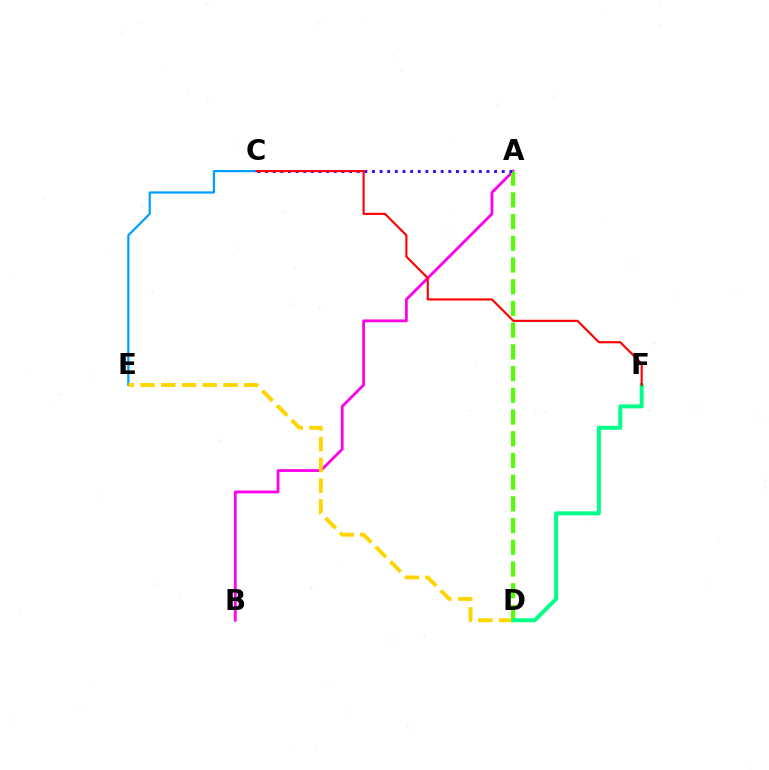{('A', 'B'): [{'color': '#ff00ed', 'line_style': 'solid', 'thickness': 2.01}], ('C', 'E'): [{'color': '#009eff', 'line_style': 'solid', 'thickness': 1.59}], ('A', 'D'): [{'color': '#4fff00', 'line_style': 'dashed', 'thickness': 2.95}], ('D', 'E'): [{'color': '#ffd500', 'line_style': 'dashed', 'thickness': 2.82}], ('D', 'F'): [{'color': '#00ff86', 'line_style': 'solid', 'thickness': 2.86}], ('A', 'C'): [{'color': '#3700ff', 'line_style': 'dotted', 'thickness': 2.07}], ('C', 'F'): [{'color': '#ff0000', 'line_style': 'solid', 'thickness': 1.54}]}